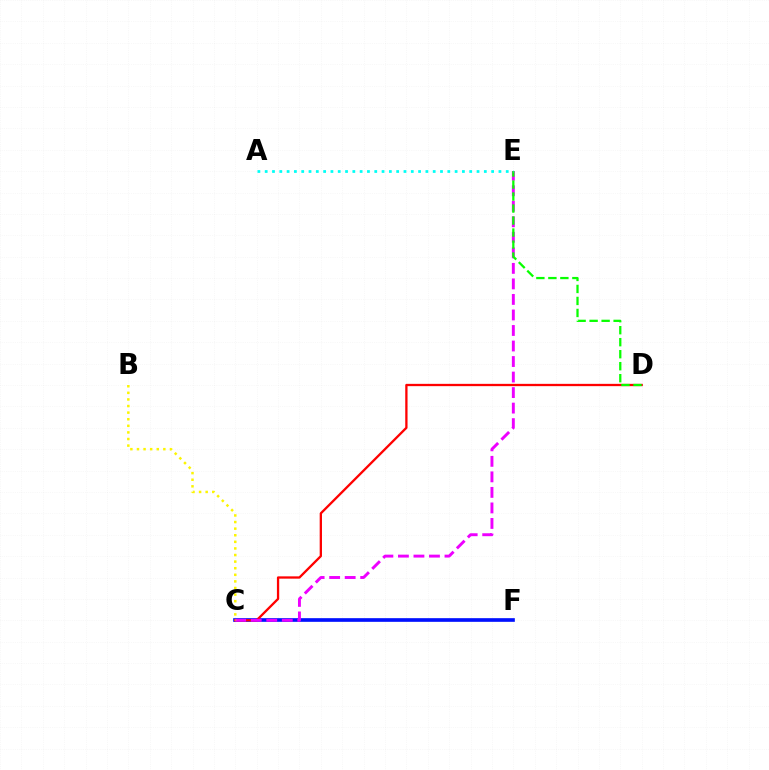{('C', 'F'): [{'color': '#0010ff', 'line_style': 'solid', 'thickness': 2.64}], ('C', 'D'): [{'color': '#ff0000', 'line_style': 'solid', 'thickness': 1.66}], ('C', 'E'): [{'color': '#ee00ff', 'line_style': 'dashed', 'thickness': 2.11}], ('D', 'E'): [{'color': '#08ff00', 'line_style': 'dashed', 'thickness': 1.63}], ('B', 'C'): [{'color': '#fcf500', 'line_style': 'dotted', 'thickness': 1.79}], ('A', 'E'): [{'color': '#00fff6', 'line_style': 'dotted', 'thickness': 1.98}]}